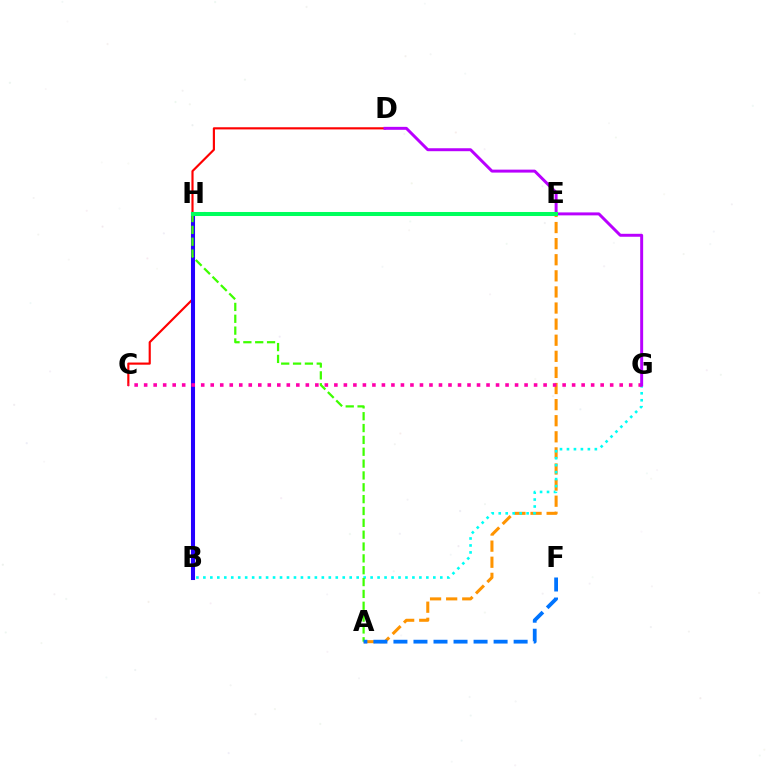{('A', 'E'): [{'color': '#ff9400', 'line_style': 'dashed', 'thickness': 2.19}], ('B', 'H'): [{'color': '#d1ff00', 'line_style': 'dashed', 'thickness': 1.97}, {'color': '#2500ff', 'line_style': 'solid', 'thickness': 2.93}], ('C', 'D'): [{'color': '#ff0000', 'line_style': 'solid', 'thickness': 1.55}], ('B', 'G'): [{'color': '#00fff6', 'line_style': 'dotted', 'thickness': 1.89}], ('C', 'G'): [{'color': '#ff00ac', 'line_style': 'dotted', 'thickness': 2.58}], ('A', 'H'): [{'color': '#3dff00', 'line_style': 'dashed', 'thickness': 1.61}], ('D', 'G'): [{'color': '#b900ff', 'line_style': 'solid', 'thickness': 2.13}], ('E', 'H'): [{'color': '#00ff5c', 'line_style': 'solid', 'thickness': 2.9}], ('A', 'F'): [{'color': '#0074ff', 'line_style': 'dashed', 'thickness': 2.72}]}